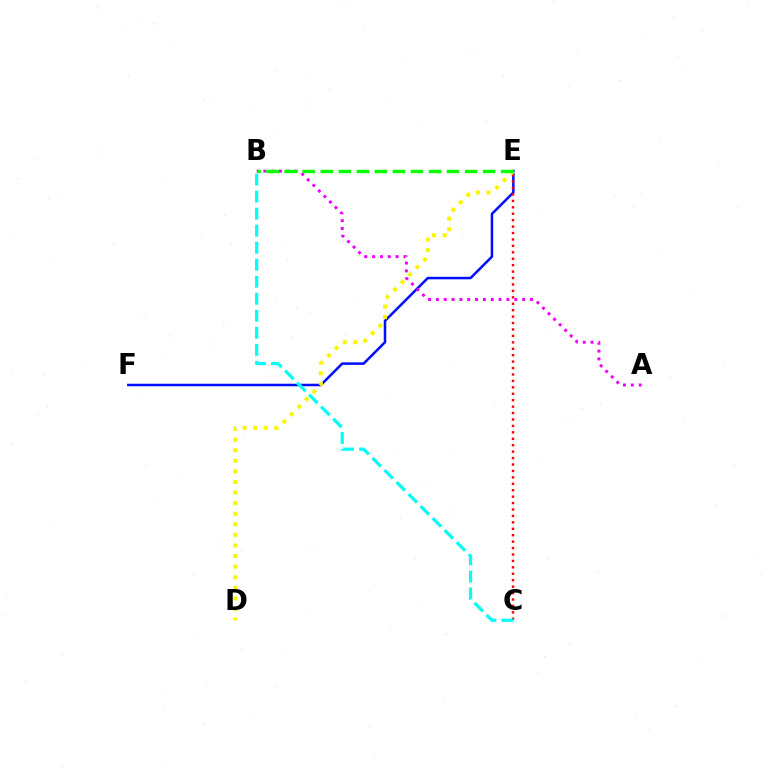{('E', 'F'): [{'color': '#0010ff', 'line_style': 'solid', 'thickness': 1.82}], ('C', 'E'): [{'color': '#ff0000', 'line_style': 'dotted', 'thickness': 1.75}], ('A', 'B'): [{'color': '#ee00ff', 'line_style': 'dotted', 'thickness': 2.13}], ('B', 'C'): [{'color': '#00fff6', 'line_style': 'dashed', 'thickness': 2.31}], ('D', 'E'): [{'color': '#fcf500', 'line_style': 'dotted', 'thickness': 2.87}], ('B', 'E'): [{'color': '#08ff00', 'line_style': 'dashed', 'thickness': 2.45}]}